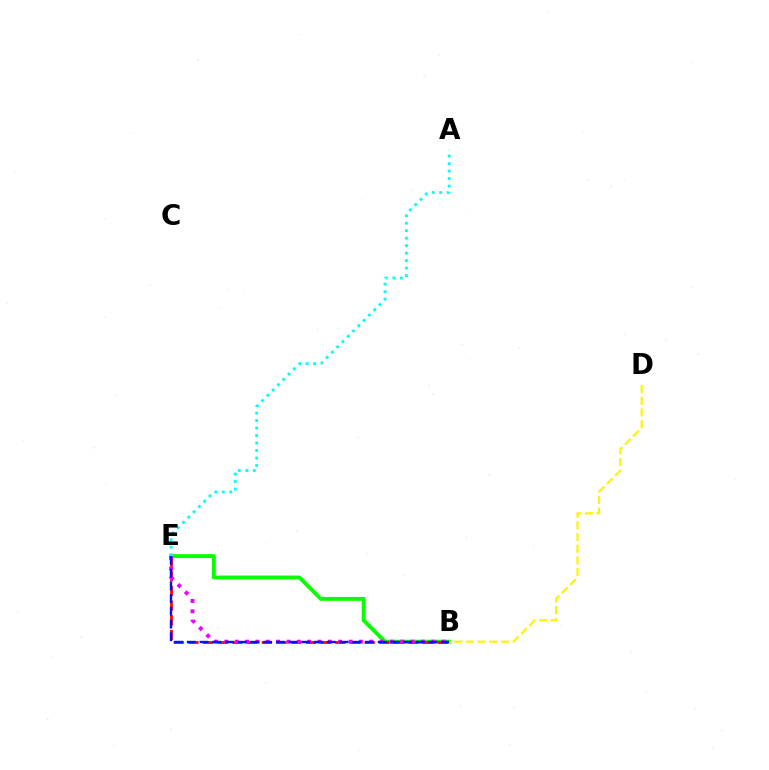{('B', 'E'): [{'color': '#08ff00', 'line_style': 'solid', 'thickness': 2.79}, {'color': '#ff0000', 'line_style': 'dashed', 'thickness': 2.0}, {'color': '#ee00ff', 'line_style': 'dotted', 'thickness': 2.81}, {'color': '#0010ff', 'line_style': 'dashed', 'thickness': 1.73}], ('B', 'D'): [{'color': '#fcf500', 'line_style': 'dashed', 'thickness': 1.59}], ('A', 'E'): [{'color': '#00fff6', 'line_style': 'dotted', 'thickness': 2.03}]}